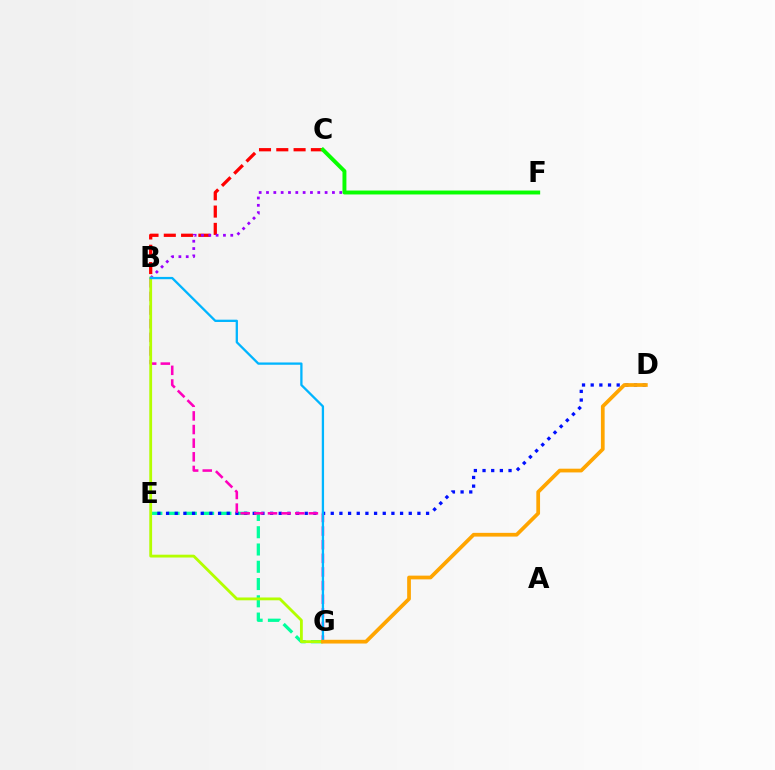{('E', 'G'): [{'color': '#00ff9d', 'line_style': 'dashed', 'thickness': 2.35}], ('B', 'C'): [{'color': '#ff0000', 'line_style': 'dashed', 'thickness': 2.35}], ('D', 'E'): [{'color': '#0010ff', 'line_style': 'dotted', 'thickness': 2.35}], ('B', 'G'): [{'color': '#ff00bd', 'line_style': 'dashed', 'thickness': 1.85}, {'color': '#b3ff00', 'line_style': 'solid', 'thickness': 2.03}, {'color': '#00b5ff', 'line_style': 'solid', 'thickness': 1.65}], ('B', 'F'): [{'color': '#9b00ff', 'line_style': 'dotted', 'thickness': 1.99}], ('D', 'G'): [{'color': '#ffa500', 'line_style': 'solid', 'thickness': 2.69}], ('C', 'F'): [{'color': '#08ff00', 'line_style': 'solid', 'thickness': 2.82}]}